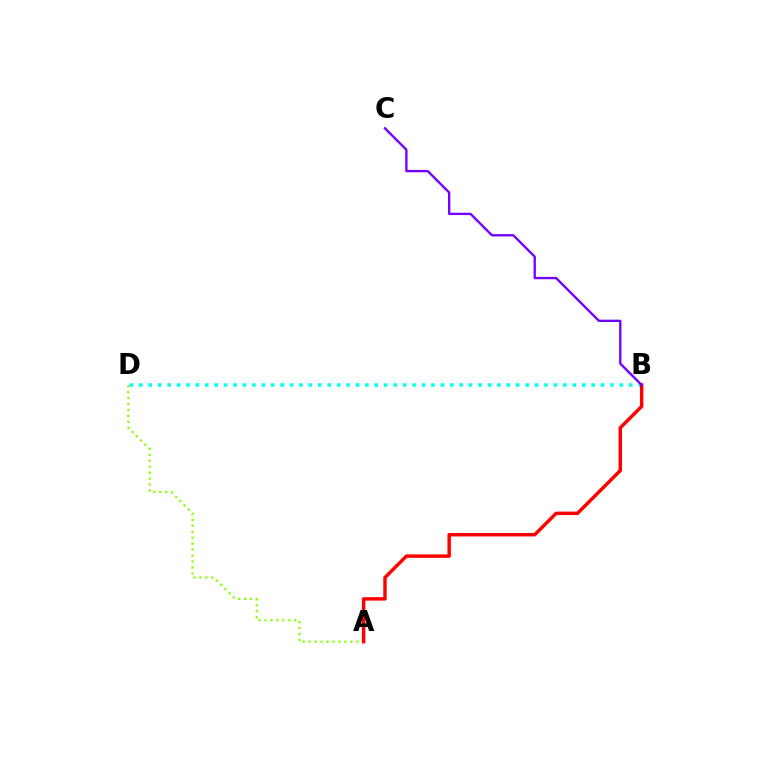{('B', 'D'): [{'color': '#00fff6', 'line_style': 'dotted', 'thickness': 2.56}], ('A', 'D'): [{'color': '#84ff00', 'line_style': 'dotted', 'thickness': 1.62}], ('A', 'B'): [{'color': '#ff0000', 'line_style': 'solid', 'thickness': 2.48}], ('B', 'C'): [{'color': '#7200ff', 'line_style': 'solid', 'thickness': 1.69}]}